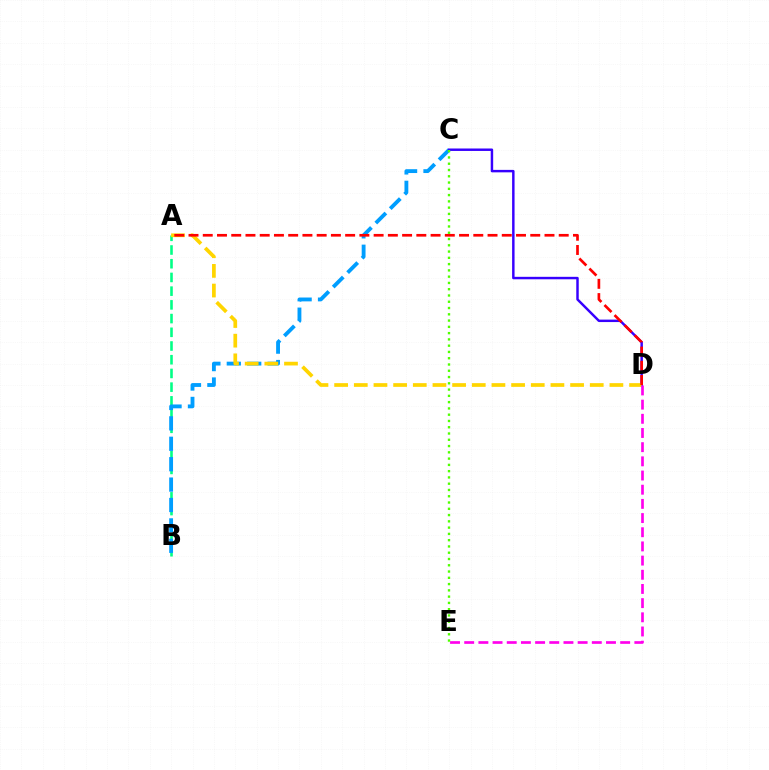{('A', 'B'): [{'color': '#00ff86', 'line_style': 'dashed', 'thickness': 1.86}], ('B', 'C'): [{'color': '#009eff', 'line_style': 'dashed', 'thickness': 2.77}], ('C', 'D'): [{'color': '#3700ff', 'line_style': 'solid', 'thickness': 1.77}], ('A', 'D'): [{'color': '#ffd500', 'line_style': 'dashed', 'thickness': 2.67}, {'color': '#ff0000', 'line_style': 'dashed', 'thickness': 1.93}], ('D', 'E'): [{'color': '#ff00ed', 'line_style': 'dashed', 'thickness': 1.93}], ('C', 'E'): [{'color': '#4fff00', 'line_style': 'dotted', 'thickness': 1.7}]}